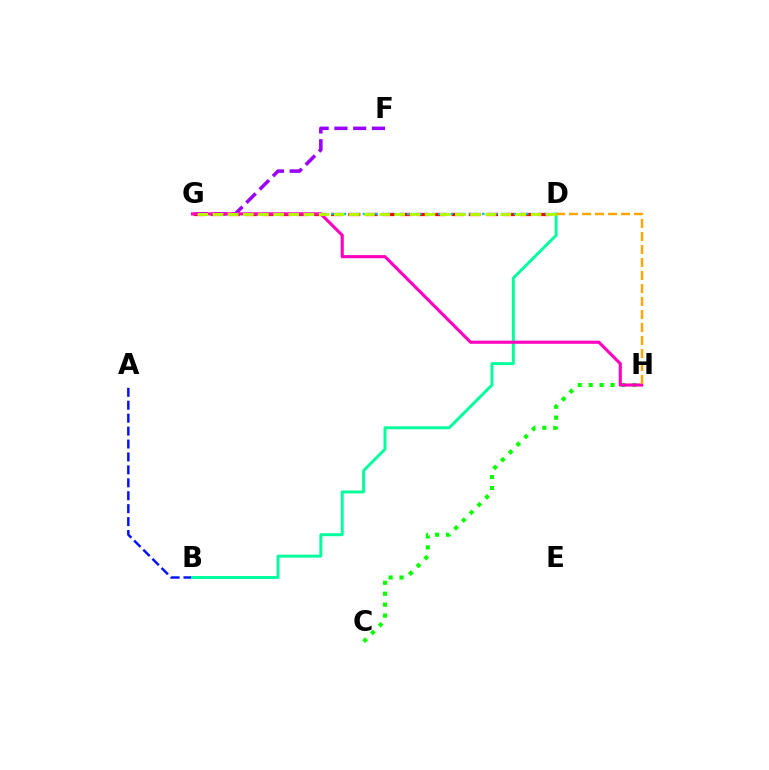{('F', 'G'): [{'color': '#9b00ff', 'line_style': 'dashed', 'thickness': 2.55}], ('C', 'H'): [{'color': '#08ff00', 'line_style': 'dotted', 'thickness': 2.97}], ('A', 'B'): [{'color': '#0010ff', 'line_style': 'dashed', 'thickness': 1.76}], ('D', 'G'): [{'color': '#ff0000', 'line_style': 'dashed', 'thickness': 2.34}, {'color': '#00b5ff', 'line_style': 'dotted', 'thickness': 1.71}, {'color': '#b3ff00', 'line_style': 'dashed', 'thickness': 2.06}], ('B', 'D'): [{'color': '#00ff9d', 'line_style': 'solid', 'thickness': 2.12}], ('G', 'H'): [{'color': '#ff00bd', 'line_style': 'solid', 'thickness': 2.24}], ('D', 'H'): [{'color': '#ffa500', 'line_style': 'dashed', 'thickness': 1.77}]}